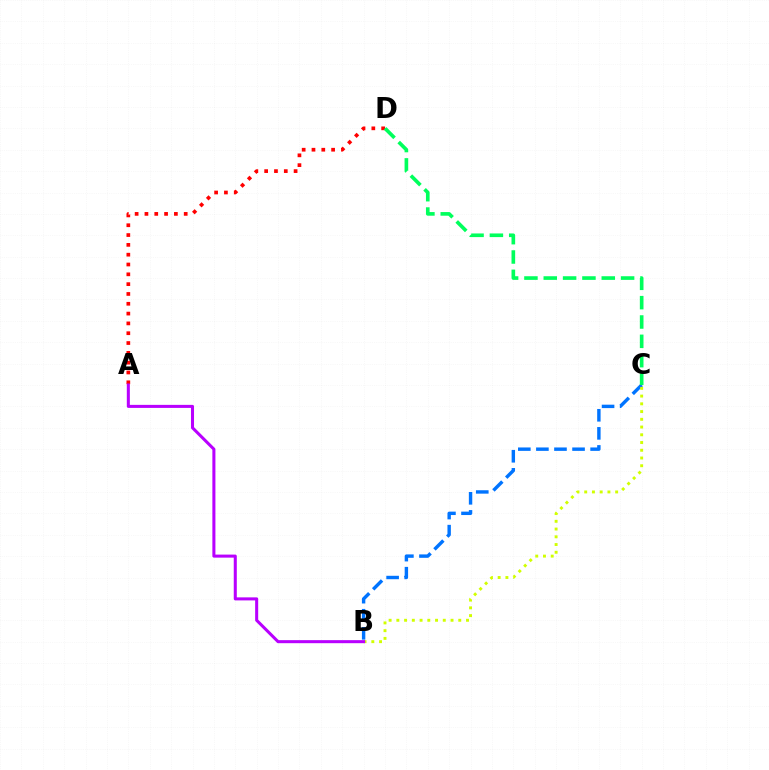{('A', 'D'): [{'color': '#ff0000', 'line_style': 'dotted', 'thickness': 2.67}], ('B', 'C'): [{'color': '#0074ff', 'line_style': 'dashed', 'thickness': 2.46}, {'color': '#d1ff00', 'line_style': 'dotted', 'thickness': 2.1}], ('A', 'B'): [{'color': '#b900ff', 'line_style': 'solid', 'thickness': 2.19}], ('C', 'D'): [{'color': '#00ff5c', 'line_style': 'dashed', 'thickness': 2.63}]}